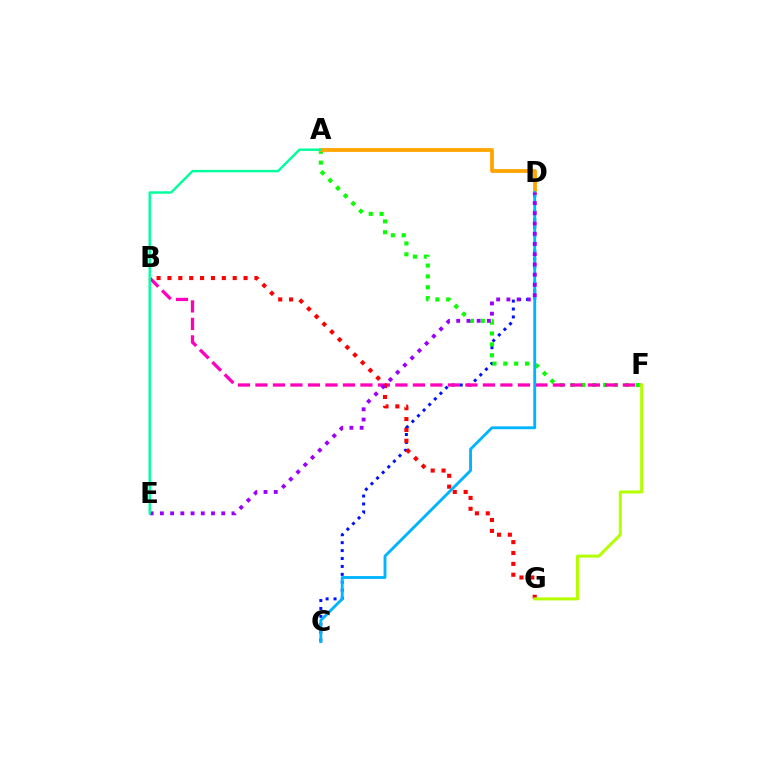{('C', 'D'): [{'color': '#0010ff', 'line_style': 'dotted', 'thickness': 2.15}, {'color': '#00b5ff', 'line_style': 'solid', 'thickness': 2.06}], ('A', 'F'): [{'color': '#08ff00', 'line_style': 'dotted', 'thickness': 2.95}], ('B', 'F'): [{'color': '#ff00bd', 'line_style': 'dashed', 'thickness': 2.38}], ('B', 'G'): [{'color': '#ff0000', 'line_style': 'dotted', 'thickness': 2.95}], ('A', 'D'): [{'color': '#ffa500', 'line_style': 'solid', 'thickness': 2.73}], ('D', 'E'): [{'color': '#9b00ff', 'line_style': 'dotted', 'thickness': 2.78}], ('A', 'E'): [{'color': '#00ff9d', 'line_style': 'solid', 'thickness': 1.76}], ('F', 'G'): [{'color': '#b3ff00', 'line_style': 'solid', 'thickness': 2.17}]}